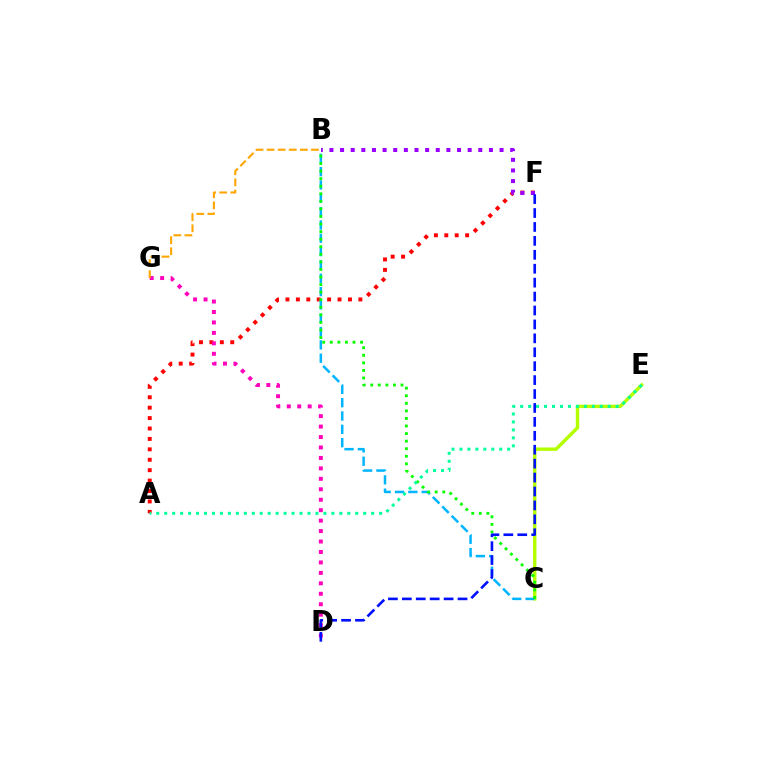{('C', 'E'): [{'color': '#b3ff00', 'line_style': 'solid', 'thickness': 2.46}], ('A', 'F'): [{'color': '#ff0000', 'line_style': 'dotted', 'thickness': 2.83}], ('D', 'G'): [{'color': '#ff00bd', 'line_style': 'dotted', 'thickness': 2.84}], ('B', 'C'): [{'color': '#00b5ff', 'line_style': 'dashed', 'thickness': 1.81}, {'color': '#08ff00', 'line_style': 'dotted', 'thickness': 2.06}], ('B', 'F'): [{'color': '#9b00ff', 'line_style': 'dotted', 'thickness': 2.89}], ('D', 'F'): [{'color': '#0010ff', 'line_style': 'dashed', 'thickness': 1.89}], ('B', 'G'): [{'color': '#ffa500', 'line_style': 'dashed', 'thickness': 1.51}], ('A', 'E'): [{'color': '#00ff9d', 'line_style': 'dotted', 'thickness': 2.16}]}